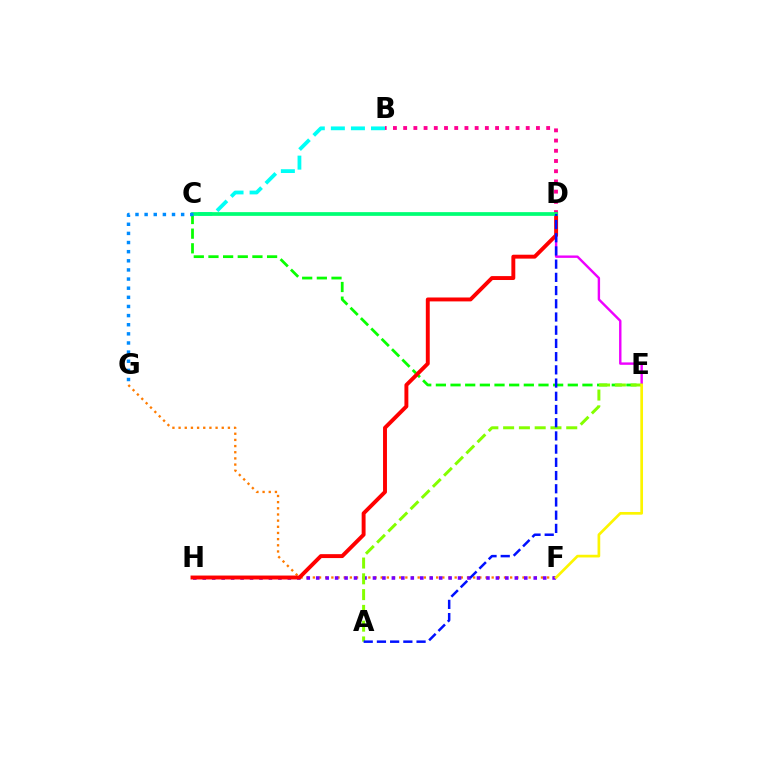{('F', 'G'): [{'color': '#ff7c00', 'line_style': 'dotted', 'thickness': 1.68}], ('F', 'H'): [{'color': '#7200ff', 'line_style': 'dotted', 'thickness': 2.57}], ('C', 'E'): [{'color': '#08ff00', 'line_style': 'dashed', 'thickness': 1.99}], ('D', 'E'): [{'color': '#ee00ff', 'line_style': 'solid', 'thickness': 1.73}], ('B', 'C'): [{'color': '#00fff6', 'line_style': 'dashed', 'thickness': 2.73}], ('B', 'D'): [{'color': '#ff0094', 'line_style': 'dotted', 'thickness': 2.78}], ('D', 'H'): [{'color': '#ff0000', 'line_style': 'solid', 'thickness': 2.82}], ('C', 'D'): [{'color': '#00ff74', 'line_style': 'solid', 'thickness': 2.68}], ('A', 'E'): [{'color': '#84ff00', 'line_style': 'dashed', 'thickness': 2.14}], ('E', 'F'): [{'color': '#fcf500', 'line_style': 'solid', 'thickness': 1.94}], ('C', 'G'): [{'color': '#008cff', 'line_style': 'dotted', 'thickness': 2.48}], ('A', 'D'): [{'color': '#0010ff', 'line_style': 'dashed', 'thickness': 1.79}]}